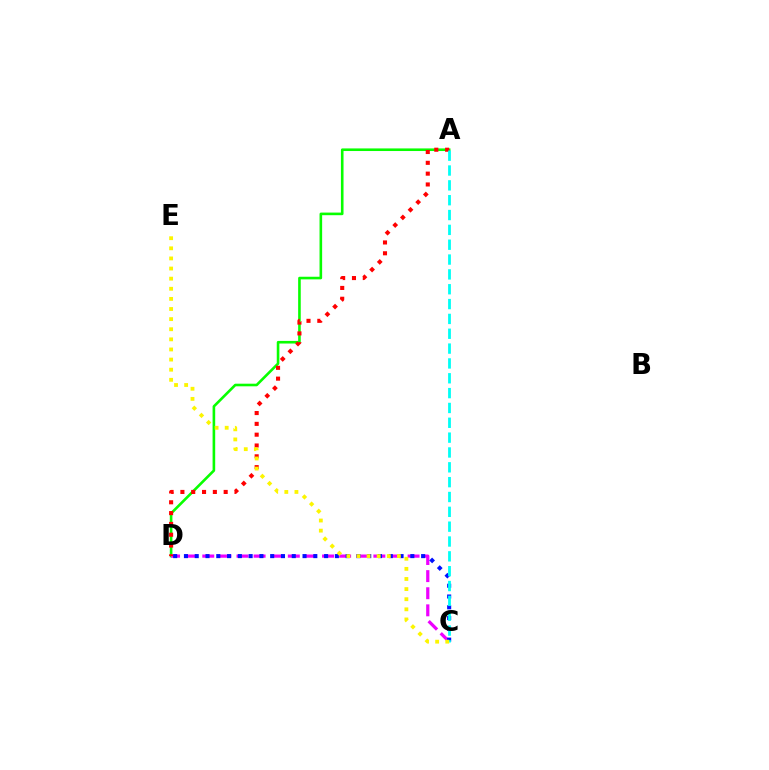{('A', 'D'): [{'color': '#08ff00', 'line_style': 'solid', 'thickness': 1.88}, {'color': '#ff0000', 'line_style': 'dotted', 'thickness': 2.94}], ('C', 'D'): [{'color': '#ee00ff', 'line_style': 'dashed', 'thickness': 2.32}, {'color': '#0010ff', 'line_style': 'dotted', 'thickness': 2.93}], ('A', 'C'): [{'color': '#00fff6', 'line_style': 'dashed', 'thickness': 2.02}], ('C', 'E'): [{'color': '#fcf500', 'line_style': 'dotted', 'thickness': 2.75}]}